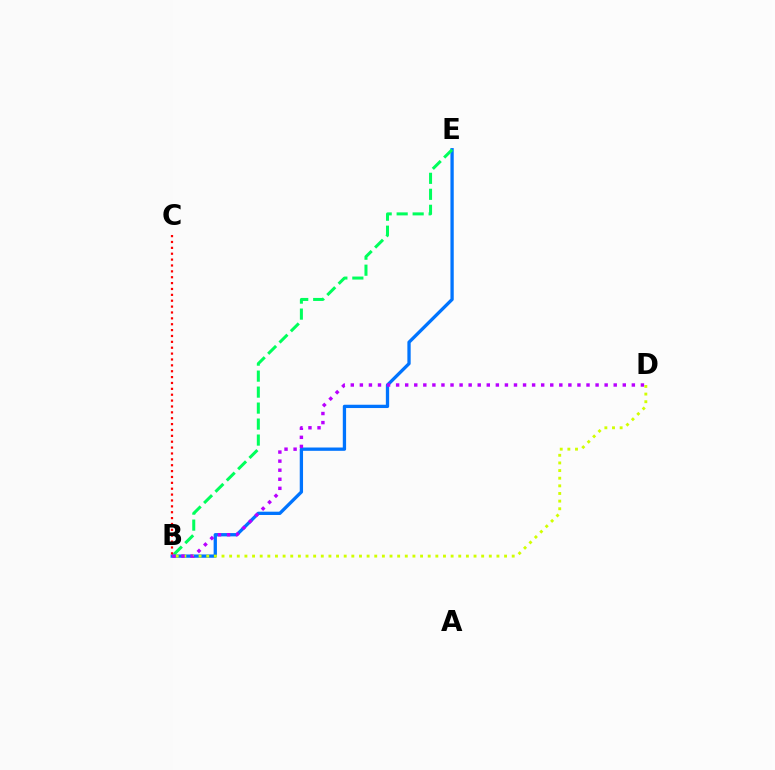{('B', 'E'): [{'color': '#0074ff', 'line_style': 'solid', 'thickness': 2.38}, {'color': '#00ff5c', 'line_style': 'dashed', 'thickness': 2.17}], ('B', 'D'): [{'color': '#d1ff00', 'line_style': 'dotted', 'thickness': 2.07}, {'color': '#b900ff', 'line_style': 'dotted', 'thickness': 2.46}], ('B', 'C'): [{'color': '#ff0000', 'line_style': 'dotted', 'thickness': 1.6}]}